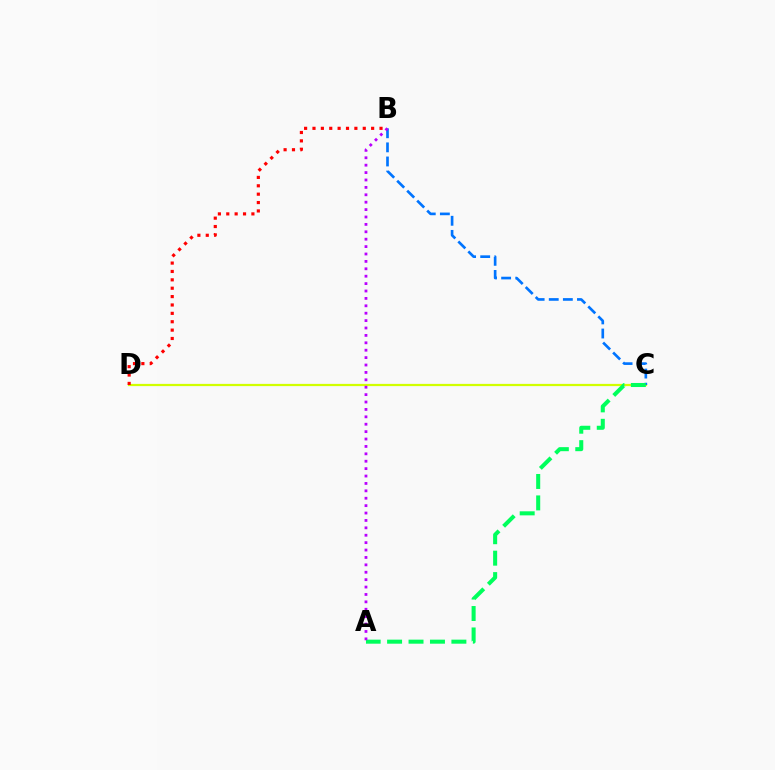{('C', 'D'): [{'color': '#d1ff00', 'line_style': 'solid', 'thickness': 1.6}], ('B', 'C'): [{'color': '#0074ff', 'line_style': 'dashed', 'thickness': 1.92}], ('A', 'C'): [{'color': '#00ff5c', 'line_style': 'dashed', 'thickness': 2.91}], ('B', 'D'): [{'color': '#ff0000', 'line_style': 'dotted', 'thickness': 2.28}], ('A', 'B'): [{'color': '#b900ff', 'line_style': 'dotted', 'thickness': 2.01}]}